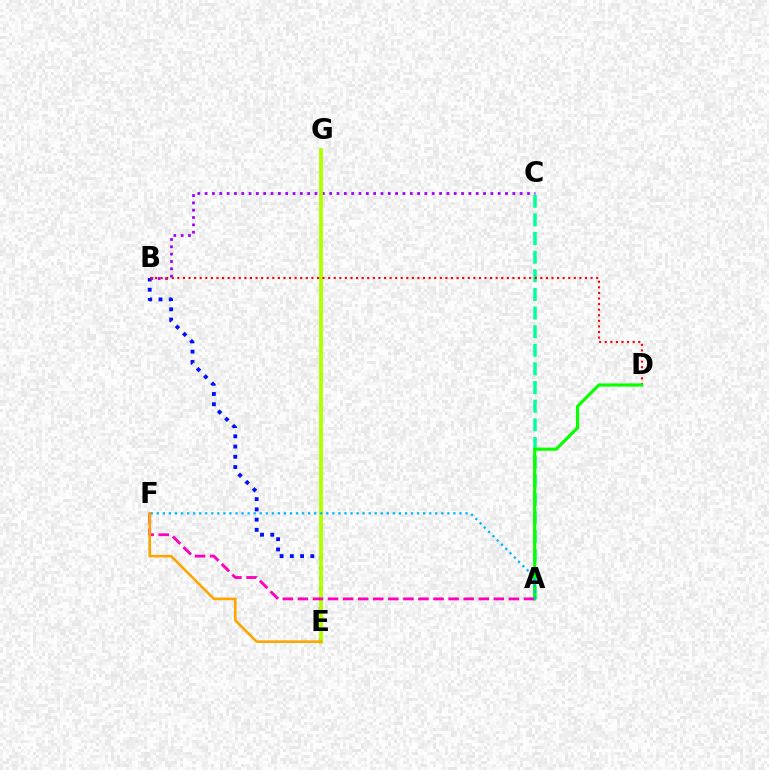{('B', 'E'): [{'color': '#0010ff', 'line_style': 'dotted', 'thickness': 2.78}], ('B', 'C'): [{'color': '#9b00ff', 'line_style': 'dotted', 'thickness': 1.99}], ('A', 'C'): [{'color': '#00ff9d', 'line_style': 'dashed', 'thickness': 2.53}], ('E', 'G'): [{'color': '#b3ff00', 'line_style': 'solid', 'thickness': 2.78}], ('B', 'D'): [{'color': '#ff0000', 'line_style': 'dotted', 'thickness': 1.52}], ('A', 'D'): [{'color': '#08ff00', 'line_style': 'solid', 'thickness': 2.28}], ('A', 'F'): [{'color': '#ff00bd', 'line_style': 'dashed', 'thickness': 2.05}, {'color': '#00b5ff', 'line_style': 'dotted', 'thickness': 1.64}], ('E', 'F'): [{'color': '#ffa500', 'line_style': 'solid', 'thickness': 1.89}]}